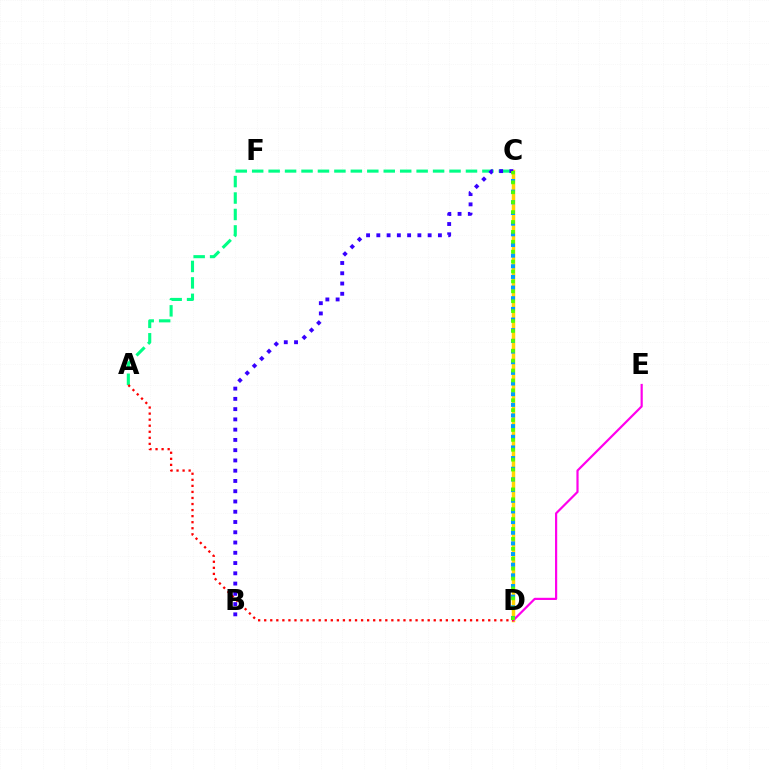{('C', 'D'): [{'color': '#ffd500', 'line_style': 'solid', 'thickness': 2.5}, {'color': '#009eff', 'line_style': 'dotted', 'thickness': 2.9}, {'color': '#4fff00', 'line_style': 'dotted', 'thickness': 2.69}], ('A', 'C'): [{'color': '#00ff86', 'line_style': 'dashed', 'thickness': 2.23}], ('D', 'E'): [{'color': '#ff00ed', 'line_style': 'solid', 'thickness': 1.58}], ('A', 'D'): [{'color': '#ff0000', 'line_style': 'dotted', 'thickness': 1.65}], ('B', 'C'): [{'color': '#3700ff', 'line_style': 'dotted', 'thickness': 2.79}]}